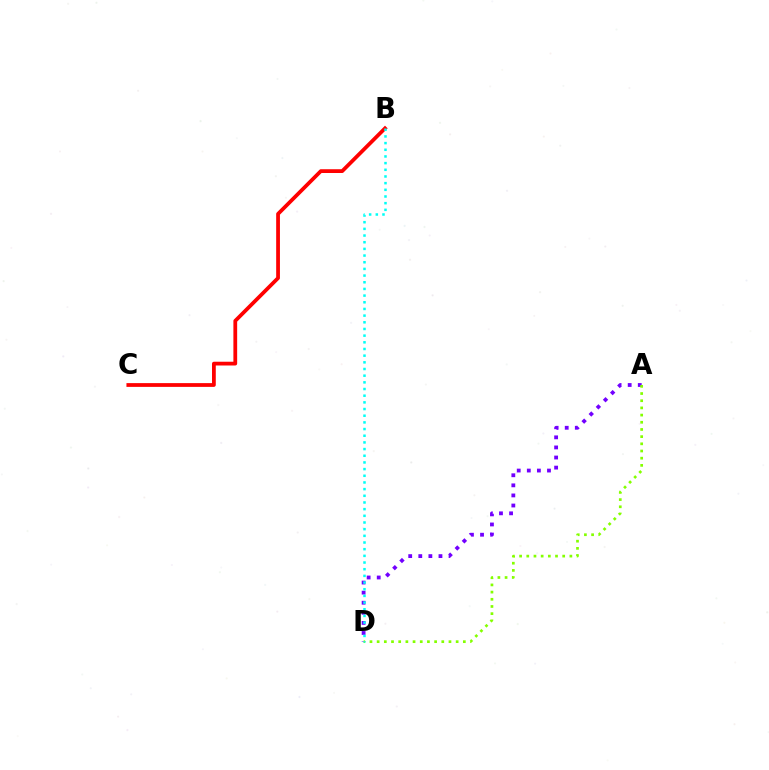{('A', 'D'): [{'color': '#7200ff', 'line_style': 'dotted', 'thickness': 2.74}, {'color': '#84ff00', 'line_style': 'dotted', 'thickness': 1.95}], ('B', 'C'): [{'color': '#ff0000', 'line_style': 'solid', 'thickness': 2.71}], ('B', 'D'): [{'color': '#00fff6', 'line_style': 'dotted', 'thickness': 1.81}]}